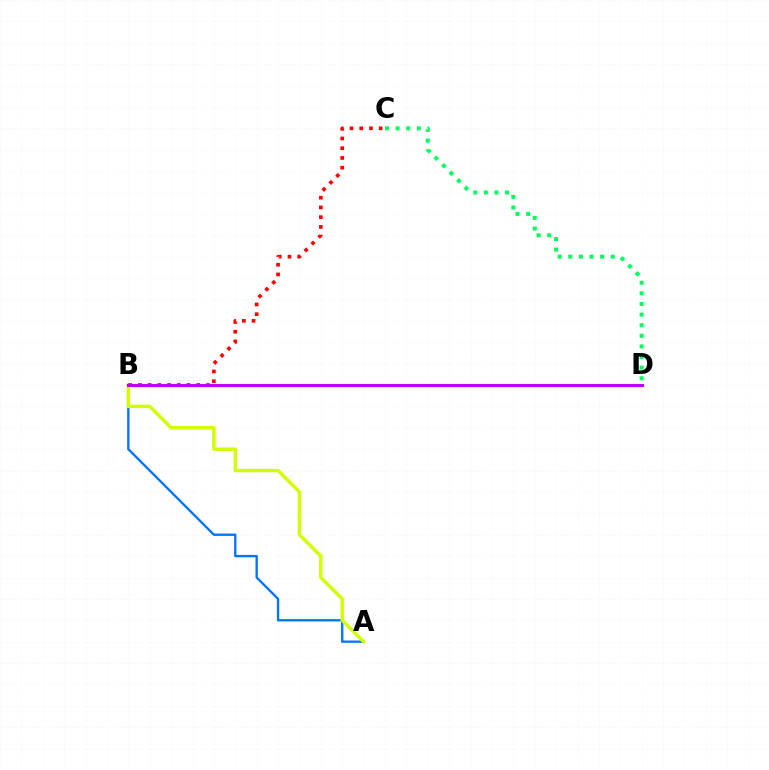{('A', 'B'): [{'color': '#0074ff', 'line_style': 'solid', 'thickness': 1.69}, {'color': '#d1ff00', 'line_style': 'solid', 'thickness': 2.49}], ('B', 'C'): [{'color': '#ff0000', 'line_style': 'dotted', 'thickness': 2.64}], ('C', 'D'): [{'color': '#00ff5c', 'line_style': 'dotted', 'thickness': 2.88}], ('B', 'D'): [{'color': '#b900ff', 'line_style': 'solid', 'thickness': 2.2}]}